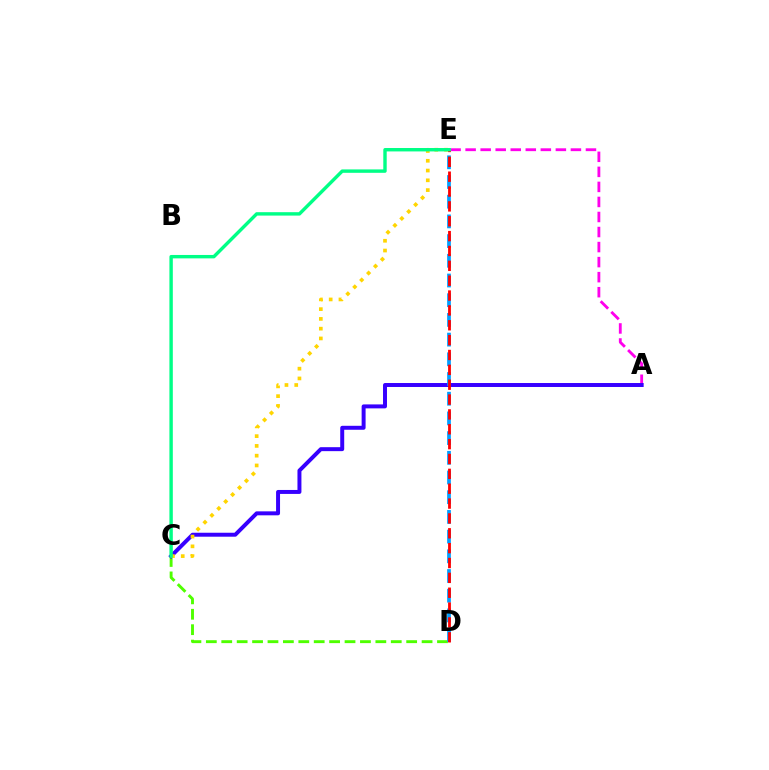{('C', 'D'): [{'color': '#4fff00', 'line_style': 'dashed', 'thickness': 2.09}], ('A', 'E'): [{'color': '#ff00ed', 'line_style': 'dashed', 'thickness': 2.04}], ('A', 'C'): [{'color': '#3700ff', 'line_style': 'solid', 'thickness': 2.85}], ('D', 'E'): [{'color': '#009eff', 'line_style': 'dashed', 'thickness': 2.68}, {'color': '#ff0000', 'line_style': 'dashed', 'thickness': 2.02}], ('C', 'E'): [{'color': '#ffd500', 'line_style': 'dotted', 'thickness': 2.65}, {'color': '#00ff86', 'line_style': 'solid', 'thickness': 2.46}]}